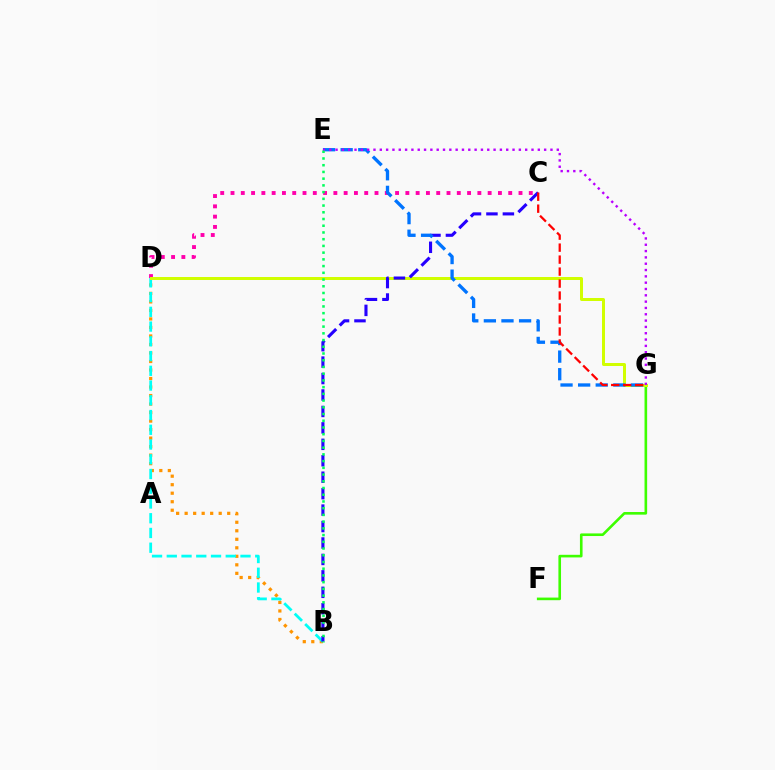{('B', 'D'): [{'color': '#ff9400', 'line_style': 'dotted', 'thickness': 2.31}, {'color': '#00fff6', 'line_style': 'dashed', 'thickness': 2.0}], ('C', 'D'): [{'color': '#ff00ac', 'line_style': 'dotted', 'thickness': 2.79}], ('F', 'G'): [{'color': '#3dff00', 'line_style': 'solid', 'thickness': 1.89}], ('D', 'G'): [{'color': '#d1ff00', 'line_style': 'solid', 'thickness': 2.15}], ('B', 'C'): [{'color': '#2500ff', 'line_style': 'dashed', 'thickness': 2.23}], ('E', 'G'): [{'color': '#0074ff', 'line_style': 'dashed', 'thickness': 2.39}, {'color': '#b900ff', 'line_style': 'dotted', 'thickness': 1.72}], ('C', 'G'): [{'color': '#ff0000', 'line_style': 'dashed', 'thickness': 1.63}], ('B', 'E'): [{'color': '#00ff5c', 'line_style': 'dotted', 'thickness': 1.83}]}